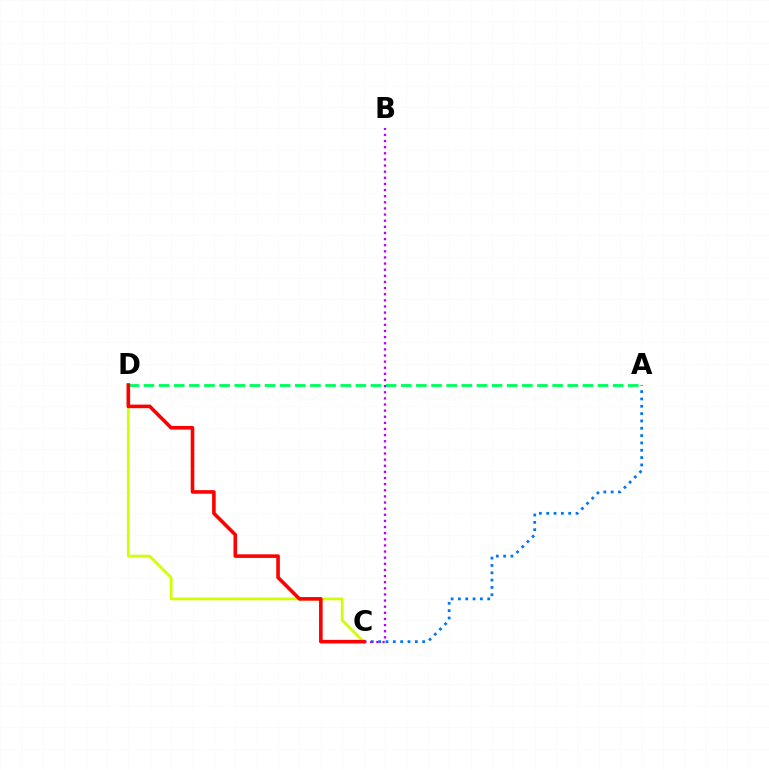{('A', 'D'): [{'color': '#00ff5c', 'line_style': 'dashed', 'thickness': 2.06}], ('A', 'C'): [{'color': '#0074ff', 'line_style': 'dotted', 'thickness': 1.99}], ('C', 'D'): [{'color': '#d1ff00', 'line_style': 'solid', 'thickness': 2.0}, {'color': '#ff0000', 'line_style': 'solid', 'thickness': 2.59}], ('B', 'C'): [{'color': '#b900ff', 'line_style': 'dotted', 'thickness': 1.66}]}